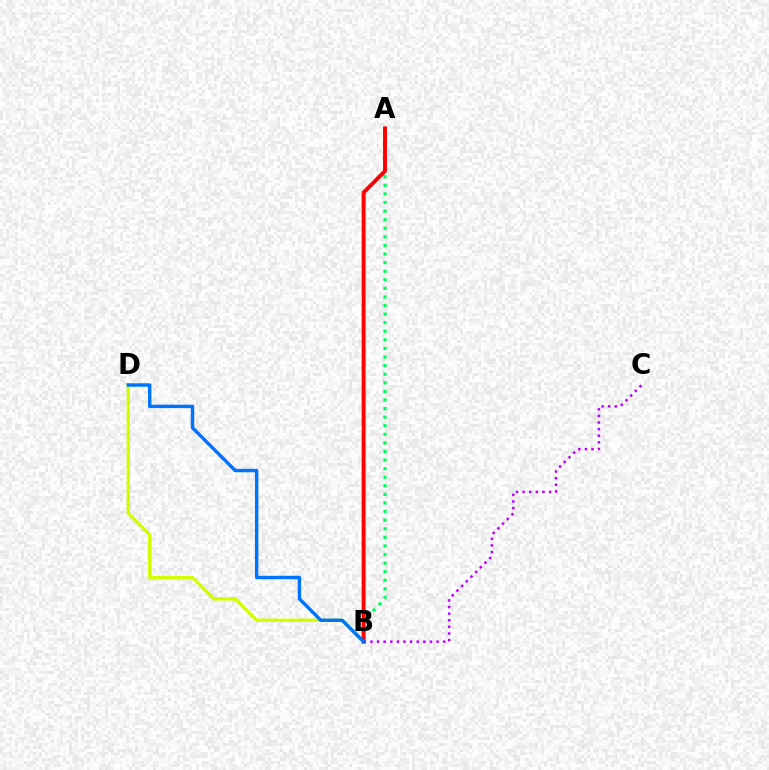{('B', 'D'): [{'color': '#d1ff00', 'line_style': 'solid', 'thickness': 2.41}, {'color': '#0074ff', 'line_style': 'solid', 'thickness': 2.46}], ('A', 'B'): [{'color': '#00ff5c', 'line_style': 'dotted', 'thickness': 2.33}, {'color': '#ff0000', 'line_style': 'solid', 'thickness': 2.81}], ('B', 'C'): [{'color': '#b900ff', 'line_style': 'dotted', 'thickness': 1.8}]}